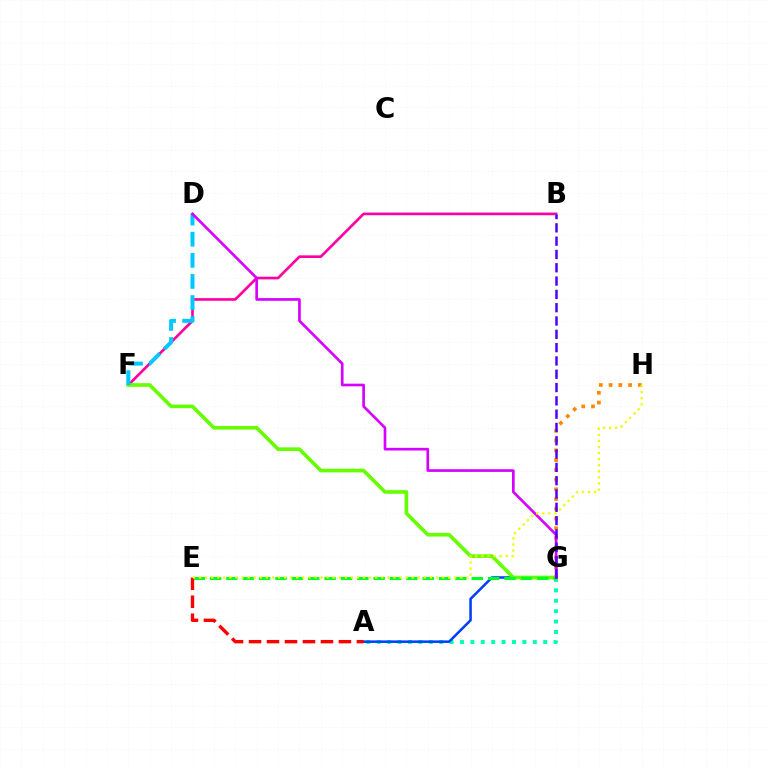{('A', 'G'): [{'color': '#00ffaf', 'line_style': 'dotted', 'thickness': 2.83}, {'color': '#003fff', 'line_style': 'solid', 'thickness': 1.83}], ('B', 'F'): [{'color': '#ff00a0', 'line_style': 'solid', 'thickness': 1.91}], ('F', 'G'): [{'color': '#66ff00', 'line_style': 'solid', 'thickness': 2.63}], ('D', 'F'): [{'color': '#00c7ff', 'line_style': 'dashed', 'thickness': 2.87}], ('E', 'G'): [{'color': '#00ff27', 'line_style': 'dashed', 'thickness': 2.22}], ('G', 'H'): [{'color': '#ff8800', 'line_style': 'dotted', 'thickness': 2.65}], ('D', 'G'): [{'color': '#d600ff', 'line_style': 'solid', 'thickness': 1.92}], ('A', 'E'): [{'color': '#ff0000', 'line_style': 'dashed', 'thickness': 2.44}], ('B', 'G'): [{'color': '#4f00ff', 'line_style': 'dashed', 'thickness': 1.81}], ('E', 'H'): [{'color': '#eeff00', 'line_style': 'dotted', 'thickness': 1.65}]}